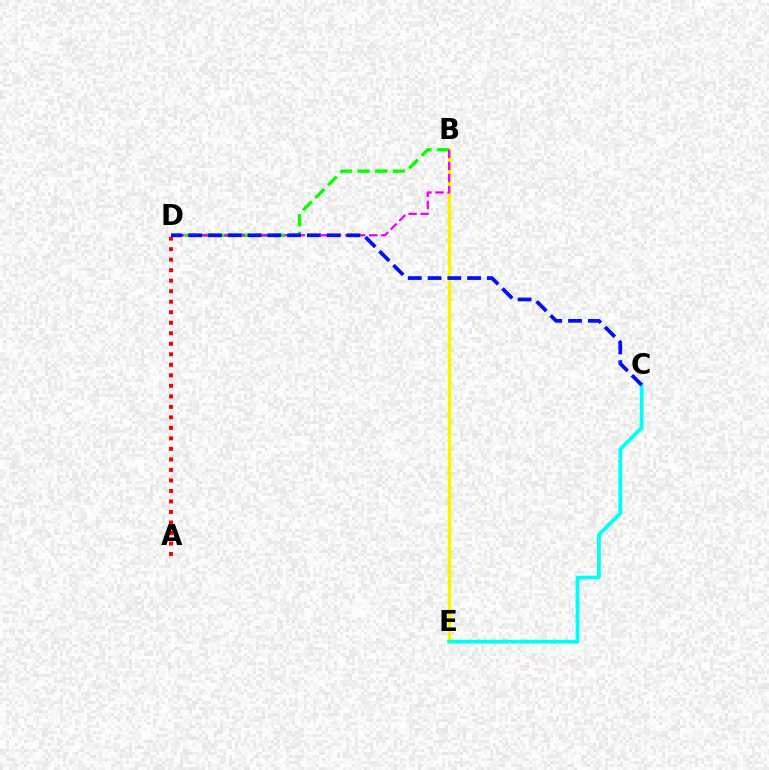{('A', 'D'): [{'color': '#ff0000', 'line_style': 'dotted', 'thickness': 2.86}], ('B', 'E'): [{'color': '#fcf500', 'line_style': 'solid', 'thickness': 2.49}], ('B', 'D'): [{'color': '#08ff00', 'line_style': 'dashed', 'thickness': 2.4}, {'color': '#ee00ff', 'line_style': 'dashed', 'thickness': 1.64}], ('C', 'E'): [{'color': '#00fff6', 'line_style': 'solid', 'thickness': 2.72}], ('C', 'D'): [{'color': '#0010ff', 'line_style': 'dashed', 'thickness': 2.69}]}